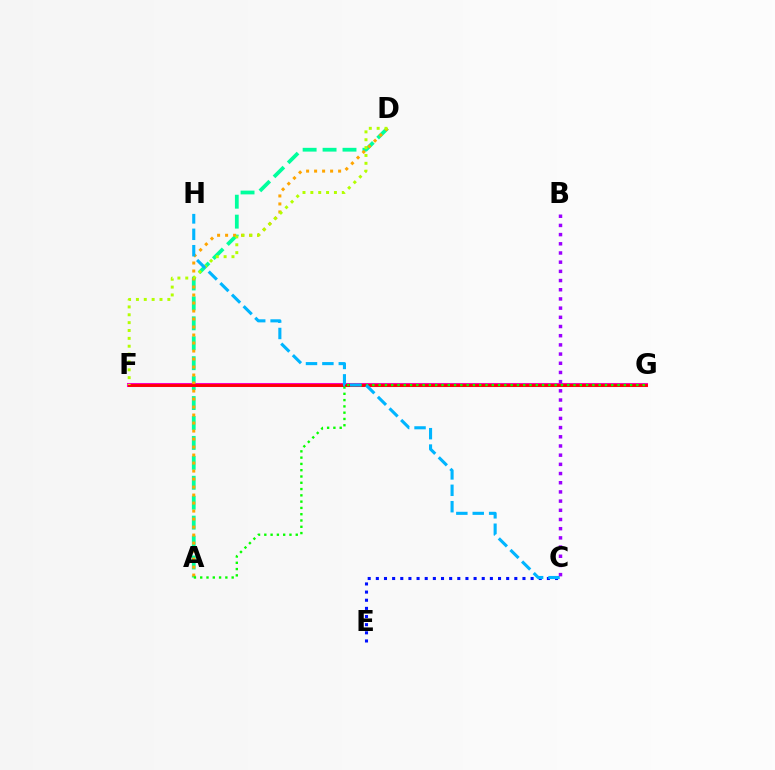{('A', 'D'): [{'color': '#00ff9d', 'line_style': 'dashed', 'thickness': 2.71}, {'color': '#ffa500', 'line_style': 'dotted', 'thickness': 2.17}], ('F', 'G'): [{'color': '#ff00bd', 'line_style': 'solid', 'thickness': 2.91}, {'color': '#ff0000', 'line_style': 'solid', 'thickness': 2.01}], ('D', 'F'): [{'color': '#b3ff00', 'line_style': 'dotted', 'thickness': 2.14}], ('C', 'E'): [{'color': '#0010ff', 'line_style': 'dotted', 'thickness': 2.21}], ('A', 'G'): [{'color': '#08ff00', 'line_style': 'dotted', 'thickness': 1.71}], ('C', 'H'): [{'color': '#00b5ff', 'line_style': 'dashed', 'thickness': 2.23}], ('B', 'C'): [{'color': '#9b00ff', 'line_style': 'dotted', 'thickness': 2.5}]}